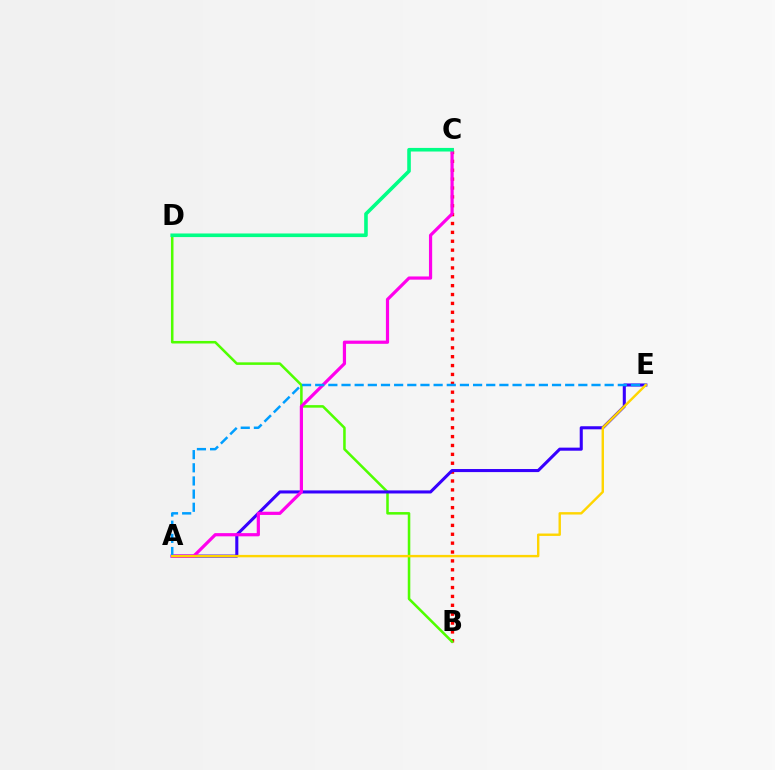{('B', 'C'): [{'color': '#ff0000', 'line_style': 'dotted', 'thickness': 2.41}], ('B', 'D'): [{'color': '#4fff00', 'line_style': 'solid', 'thickness': 1.83}], ('A', 'E'): [{'color': '#3700ff', 'line_style': 'solid', 'thickness': 2.21}, {'color': '#009eff', 'line_style': 'dashed', 'thickness': 1.79}, {'color': '#ffd500', 'line_style': 'solid', 'thickness': 1.73}], ('A', 'C'): [{'color': '#ff00ed', 'line_style': 'solid', 'thickness': 2.3}], ('C', 'D'): [{'color': '#00ff86', 'line_style': 'solid', 'thickness': 2.59}]}